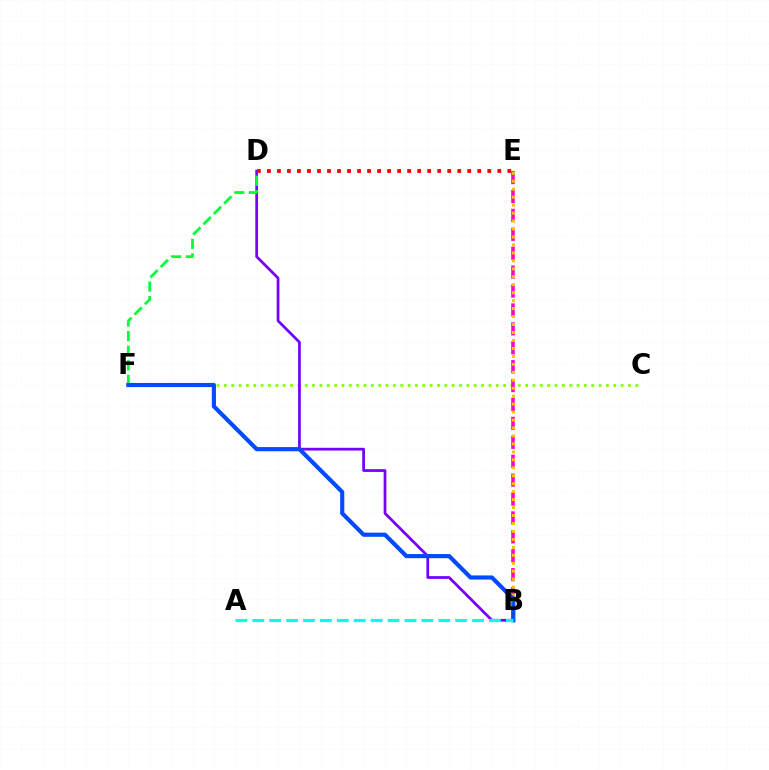{('C', 'F'): [{'color': '#84ff00', 'line_style': 'dotted', 'thickness': 2.0}], ('B', 'E'): [{'color': '#ff00cf', 'line_style': 'dashed', 'thickness': 2.57}, {'color': '#ffbd00', 'line_style': 'dotted', 'thickness': 2.16}], ('B', 'D'): [{'color': '#7200ff', 'line_style': 'solid', 'thickness': 1.97}], ('D', 'F'): [{'color': '#00ff39', 'line_style': 'dashed', 'thickness': 1.98}], ('D', 'E'): [{'color': '#ff0000', 'line_style': 'dotted', 'thickness': 2.72}], ('B', 'F'): [{'color': '#004bff', 'line_style': 'solid', 'thickness': 2.98}], ('A', 'B'): [{'color': '#00fff6', 'line_style': 'dashed', 'thickness': 2.3}]}